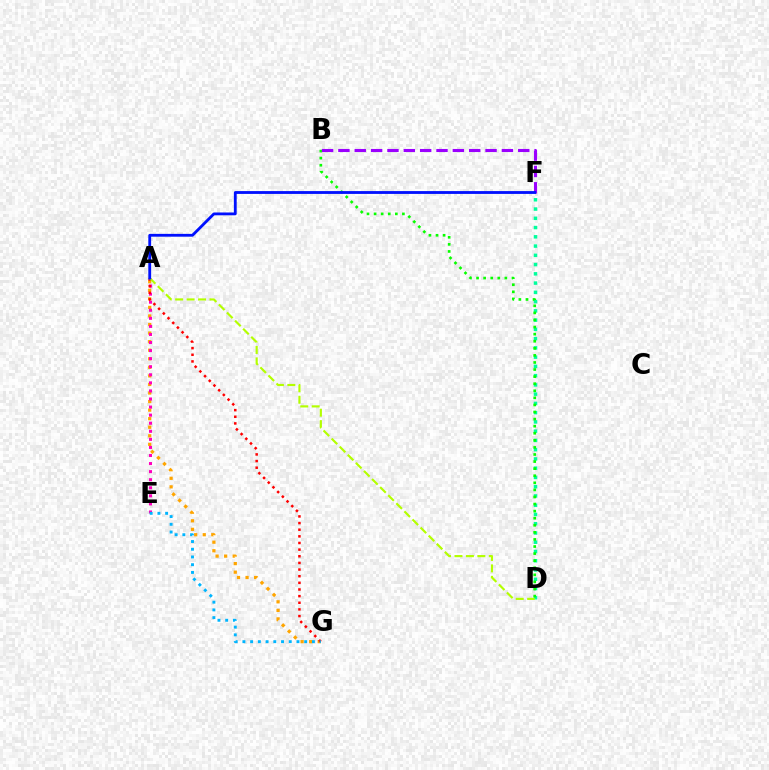{('D', 'F'): [{'color': '#00ff9d', 'line_style': 'dotted', 'thickness': 2.51}], ('A', 'G'): [{'color': '#ffa500', 'line_style': 'dotted', 'thickness': 2.33}, {'color': '#ff0000', 'line_style': 'dotted', 'thickness': 1.8}], ('A', 'E'): [{'color': '#ff00bd', 'line_style': 'dotted', 'thickness': 2.19}], ('B', 'D'): [{'color': '#08ff00', 'line_style': 'dotted', 'thickness': 1.92}], ('A', 'D'): [{'color': '#b3ff00', 'line_style': 'dashed', 'thickness': 1.55}], ('B', 'F'): [{'color': '#9b00ff', 'line_style': 'dashed', 'thickness': 2.22}], ('E', 'G'): [{'color': '#00b5ff', 'line_style': 'dotted', 'thickness': 2.1}], ('A', 'F'): [{'color': '#0010ff', 'line_style': 'solid', 'thickness': 2.03}]}